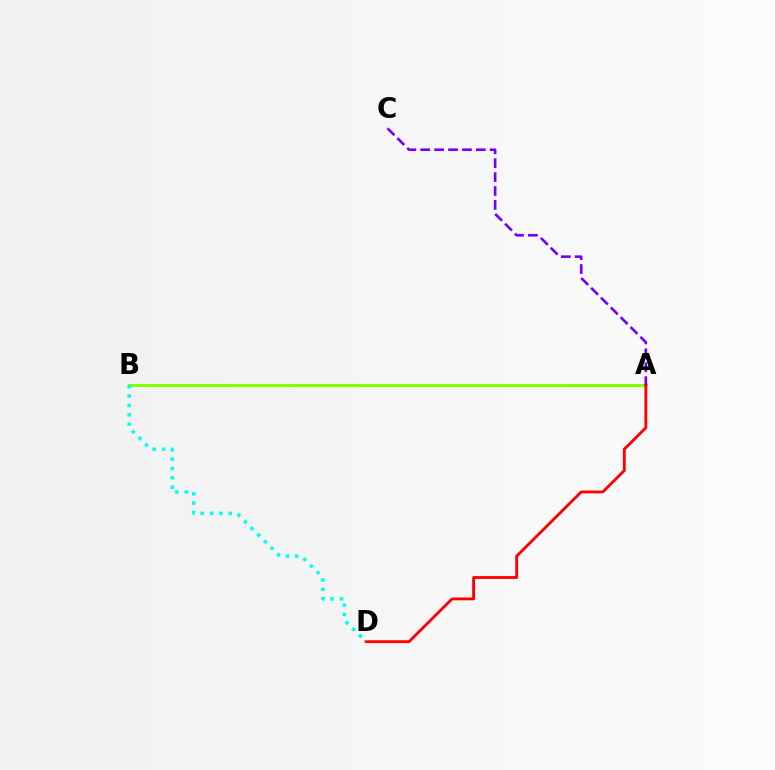{('A', 'B'): [{'color': '#84ff00', 'line_style': 'solid', 'thickness': 2.2}], ('A', 'D'): [{'color': '#ff0000', 'line_style': 'solid', 'thickness': 2.04}], ('B', 'D'): [{'color': '#00fff6', 'line_style': 'dotted', 'thickness': 2.54}], ('A', 'C'): [{'color': '#7200ff', 'line_style': 'dashed', 'thickness': 1.89}]}